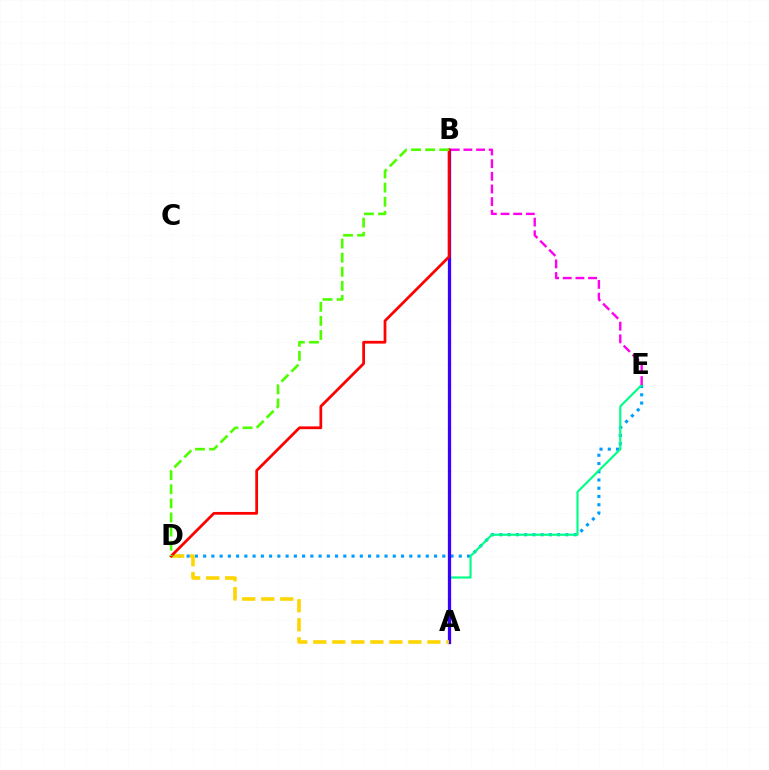{('D', 'E'): [{'color': '#009eff', 'line_style': 'dotted', 'thickness': 2.24}], ('A', 'E'): [{'color': '#00ff86', 'line_style': 'solid', 'thickness': 1.56}], ('A', 'B'): [{'color': '#3700ff', 'line_style': 'solid', 'thickness': 2.35}], ('A', 'D'): [{'color': '#ffd500', 'line_style': 'dashed', 'thickness': 2.58}], ('B', 'E'): [{'color': '#ff00ed', 'line_style': 'dashed', 'thickness': 1.72}], ('B', 'D'): [{'color': '#ff0000', 'line_style': 'solid', 'thickness': 1.99}, {'color': '#4fff00', 'line_style': 'dashed', 'thickness': 1.92}]}